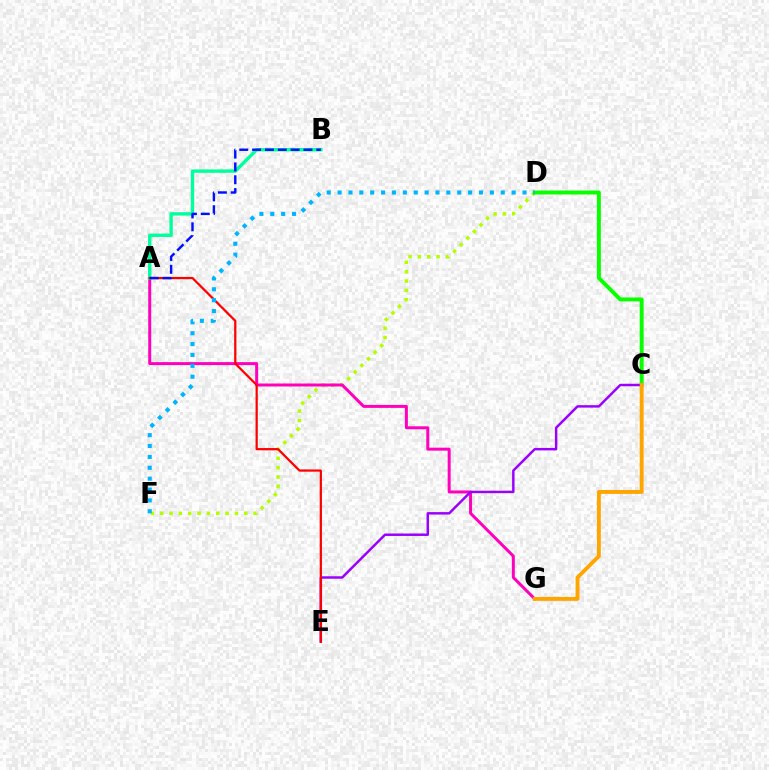{('D', 'F'): [{'color': '#b3ff00', 'line_style': 'dotted', 'thickness': 2.54}, {'color': '#00b5ff', 'line_style': 'dotted', 'thickness': 2.96}], ('C', 'D'): [{'color': '#08ff00', 'line_style': 'solid', 'thickness': 2.83}], ('A', 'G'): [{'color': '#ff00bd', 'line_style': 'solid', 'thickness': 2.15}], ('C', 'E'): [{'color': '#9b00ff', 'line_style': 'solid', 'thickness': 1.78}], ('A', 'B'): [{'color': '#00ff9d', 'line_style': 'solid', 'thickness': 2.44}, {'color': '#0010ff', 'line_style': 'dashed', 'thickness': 1.74}], ('A', 'E'): [{'color': '#ff0000', 'line_style': 'solid', 'thickness': 1.61}], ('C', 'G'): [{'color': '#ffa500', 'line_style': 'solid', 'thickness': 2.8}]}